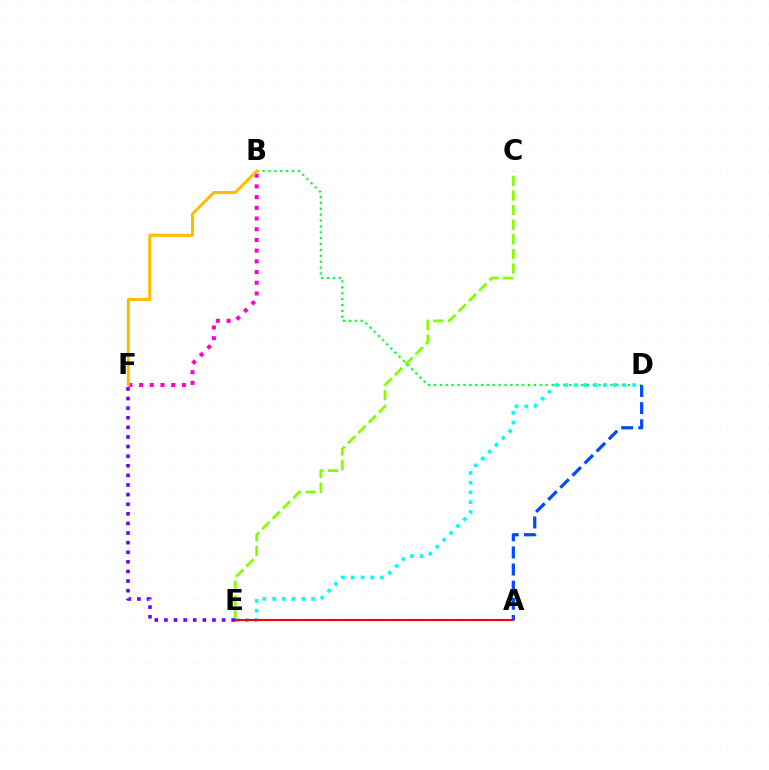{('B', 'D'): [{'color': '#00ff39', 'line_style': 'dotted', 'thickness': 1.6}], ('D', 'E'): [{'color': '#00fff6', 'line_style': 'dotted', 'thickness': 2.64}], ('B', 'F'): [{'color': '#ff00cf', 'line_style': 'dotted', 'thickness': 2.91}, {'color': '#ffbd00', 'line_style': 'solid', 'thickness': 2.22}], ('C', 'E'): [{'color': '#84ff00', 'line_style': 'dashed', 'thickness': 1.99}], ('A', 'E'): [{'color': '#ff0000', 'line_style': 'solid', 'thickness': 1.53}], ('A', 'D'): [{'color': '#004bff', 'line_style': 'dashed', 'thickness': 2.33}], ('E', 'F'): [{'color': '#7200ff', 'line_style': 'dotted', 'thickness': 2.61}]}